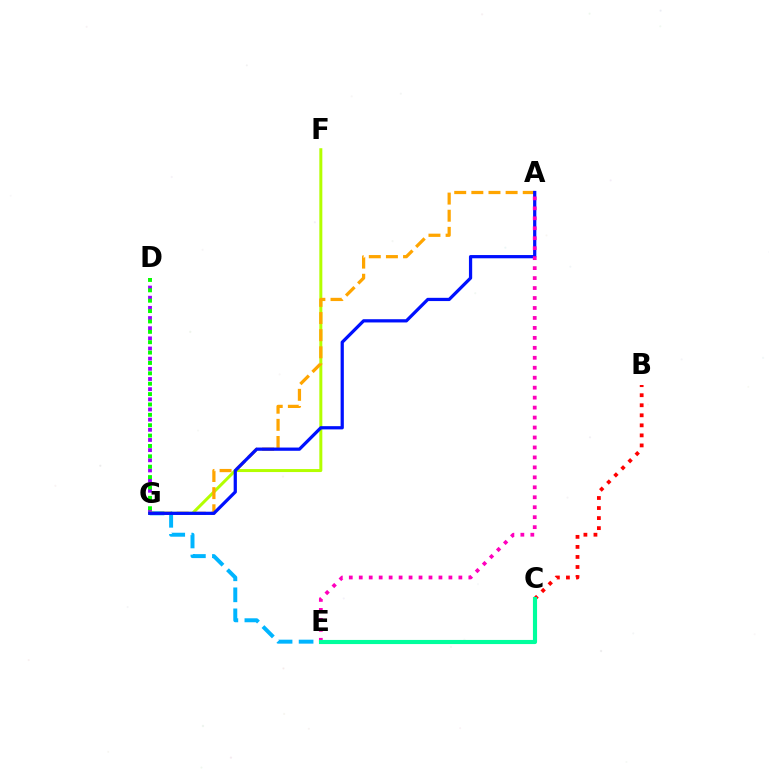{('E', 'G'): [{'color': '#00b5ff', 'line_style': 'dashed', 'thickness': 2.86}], ('D', 'G'): [{'color': '#9b00ff', 'line_style': 'dotted', 'thickness': 2.76}, {'color': '#08ff00', 'line_style': 'dotted', 'thickness': 2.82}], ('F', 'G'): [{'color': '#b3ff00', 'line_style': 'solid', 'thickness': 2.15}], ('A', 'G'): [{'color': '#ffa500', 'line_style': 'dashed', 'thickness': 2.33}, {'color': '#0010ff', 'line_style': 'solid', 'thickness': 2.33}], ('A', 'E'): [{'color': '#ff00bd', 'line_style': 'dotted', 'thickness': 2.71}], ('B', 'C'): [{'color': '#ff0000', 'line_style': 'dotted', 'thickness': 2.73}], ('C', 'E'): [{'color': '#00ff9d', 'line_style': 'solid', 'thickness': 2.97}]}